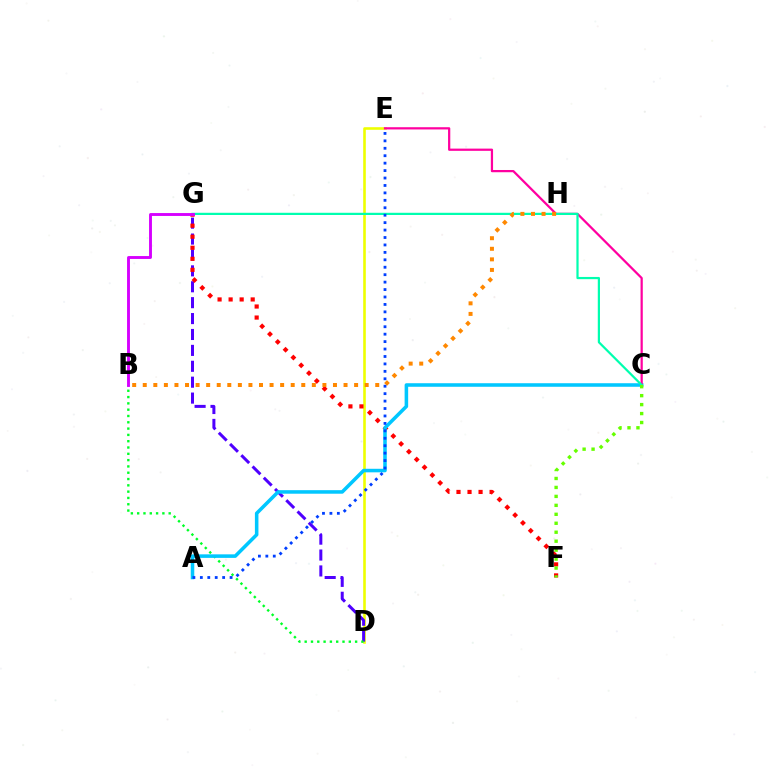{('D', 'E'): [{'color': '#eeff00', 'line_style': 'solid', 'thickness': 1.88}], ('D', 'G'): [{'color': '#4f00ff', 'line_style': 'dashed', 'thickness': 2.16}], ('F', 'G'): [{'color': '#ff0000', 'line_style': 'dotted', 'thickness': 3.0}], ('B', 'D'): [{'color': '#00ff27', 'line_style': 'dotted', 'thickness': 1.71}], ('A', 'C'): [{'color': '#00c7ff', 'line_style': 'solid', 'thickness': 2.55}], ('C', 'E'): [{'color': '#ff00a0', 'line_style': 'solid', 'thickness': 1.61}], ('C', 'G'): [{'color': '#00ffaf', 'line_style': 'solid', 'thickness': 1.6}], ('C', 'F'): [{'color': '#66ff00', 'line_style': 'dotted', 'thickness': 2.43}], ('B', 'H'): [{'color': '#ff8800', 'line_style': 'dotted', 'thickness': 2.87}], ('B', 'G'): [{'color': '#d600ff', 'line_style': 'solid', 'thickness': 2.08}], ('A', 'E'): [{'color': '#003fff', 'line_style': 'dotted', 'thickness': 2.02}]}